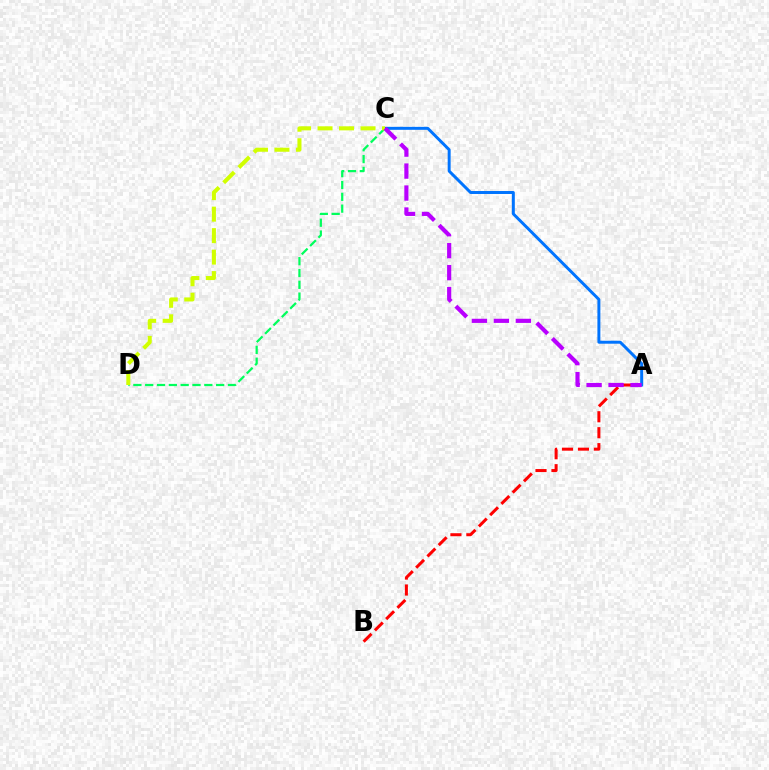{('A', 'B'): [{'color': '#ff0000', 'line_style': 'dashed', 'thickness': 2.17}], ('C', 'D'): [{'color': '#00ff5c', 'line_style': 'dashed', 'thickness': 1.61}, {'color': '#d1ff00', 'line_style': 'dashed', 'thickness': 2.92}], ('A', 'C'): [{'color': '#0074ff', 'line_style': 'solid', 'thickness': 2.14}, {'color': '#b900ff', 'line_style': 'dashed', 'thickness': 2.98}]}